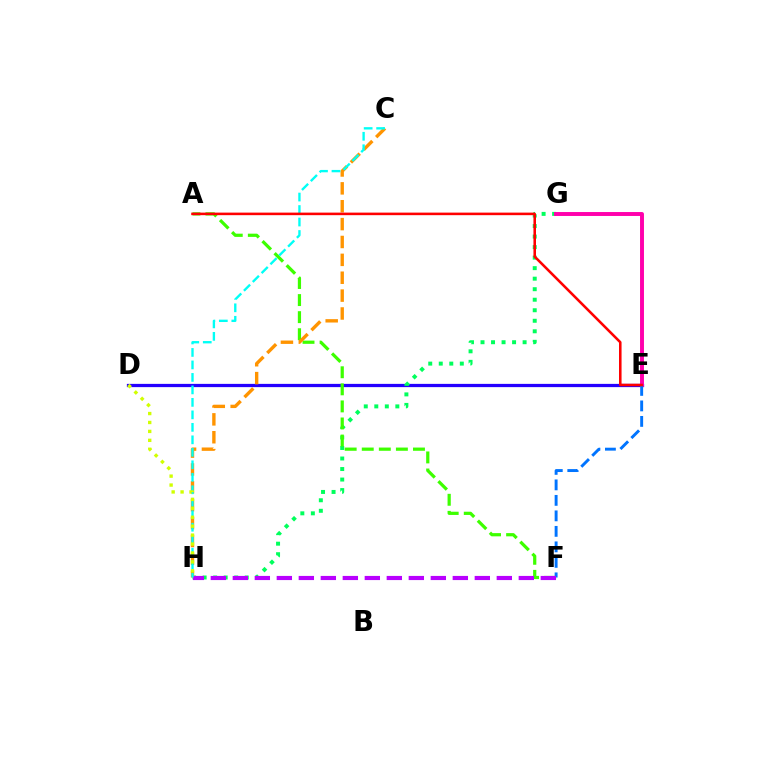{('D', 'E'): [{'color': '#2500ff', 'line_style': 'solid', 'thickness': 2.34}], ('G', 'H'): [{'color': '#00ff5c', 'line_style': 'dotted', 'thickness': 2.86}], ('A', 'F'): [{'color': '#3dff00', 'line_style': 'dashed', 'thickness': 2.32}], ('E', 'G'): [{'color': '#ff00ac', 'line_style': 'solid', 'thickness': 2.83}], ('E', 'F'): [{'color': '#0074ff', 'line_style': 'dashed', 'thickness': 2.11}], ('C', 'H'): [{'color': '#ff9400', 'line_style': 'dashed', 'thickness': 2.43}, {'color': '#00fff6', 'line_style': 'dashed', 'thickness': 1.7}], ('F', 'H'): [{'color': '#b900ff', 'line_style': 'dashed', 'thickness': 2.99}], ('A', 'E'): [{'color': '#ff0000', 'line_style': 'solid', 'thickness': 1.84}], ('D', 'H'): [{'color': '#d1ff00', 'line_style': 'dotted', 'thickness': 2.43}]}